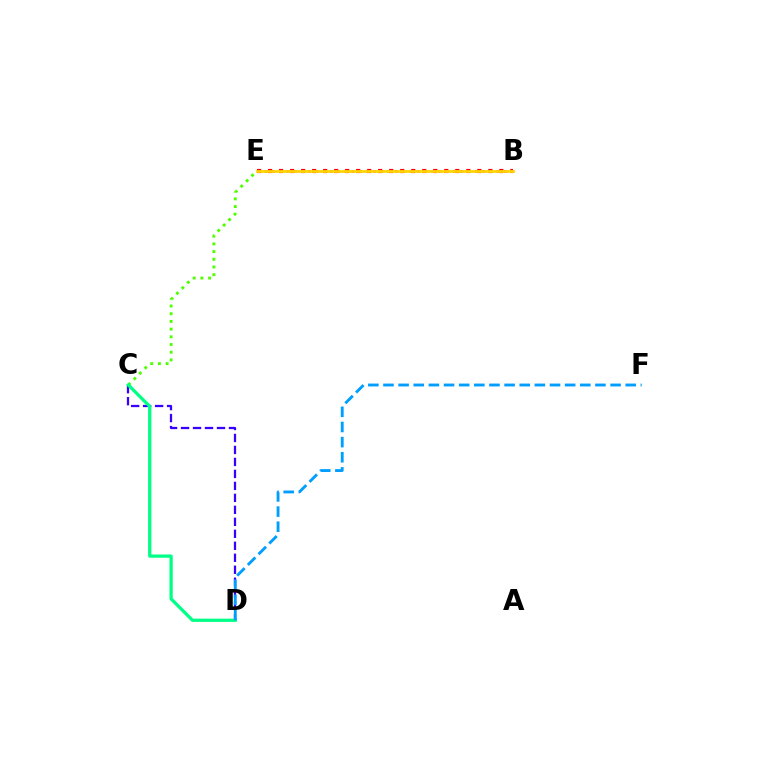{('C', 'E'): [{'color': '#4fff00', 'line_style': 'dotted', 'thickness': 2.09}], ('C', 'D'): [{'color': '#3700ff', 'line_style': 'dashed', 'thickness': 1.63}, {'color': '#00ff86', 'line_style': 'solid', 'thickness': 2.35}], ('B', 'E'): [{'color': '#ff0000', 'line_style': 'dotted', 'thickness': 2.99}, {'color': '#ff00ed', 'line_style': 'dotted', 'thickness': 1.97}, {'color': '#ffd500', 'line_style': 'solid', 'thickness': 1.98}], ('D', 'F'): [{'color': '#009eff', 'line_style': 'dashed', 'thickness': 2.06}]}